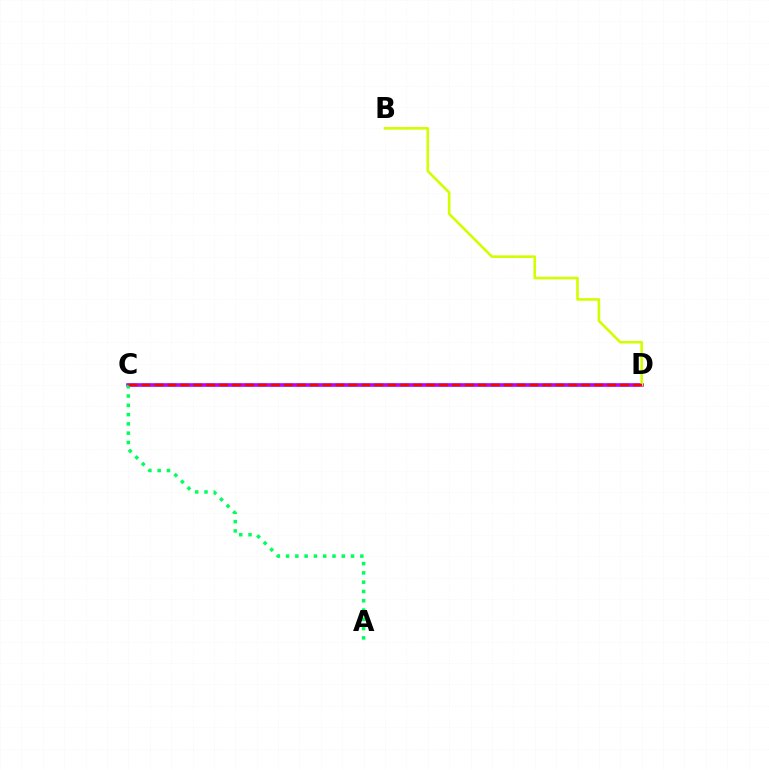{('C', 'D'): [{'color': '#b900ff', 'line_style': 'solid', 'thickness': 2.58}, {'color': '#0074ff', 'line_style': 'dashed', 'thickness': 1.76}, {'color': '#ff0000', 'line_style': 'dashed', 'thickness': 1.76}], ('B', 'D'): [{'color': '#d1ff00', 'line_style': 'solid', 'thickness': 1.88}], ('A', 'C'): [{'color': '#00ff5c', 'line_style': 'dotted', 'thickness': 2.52}]}